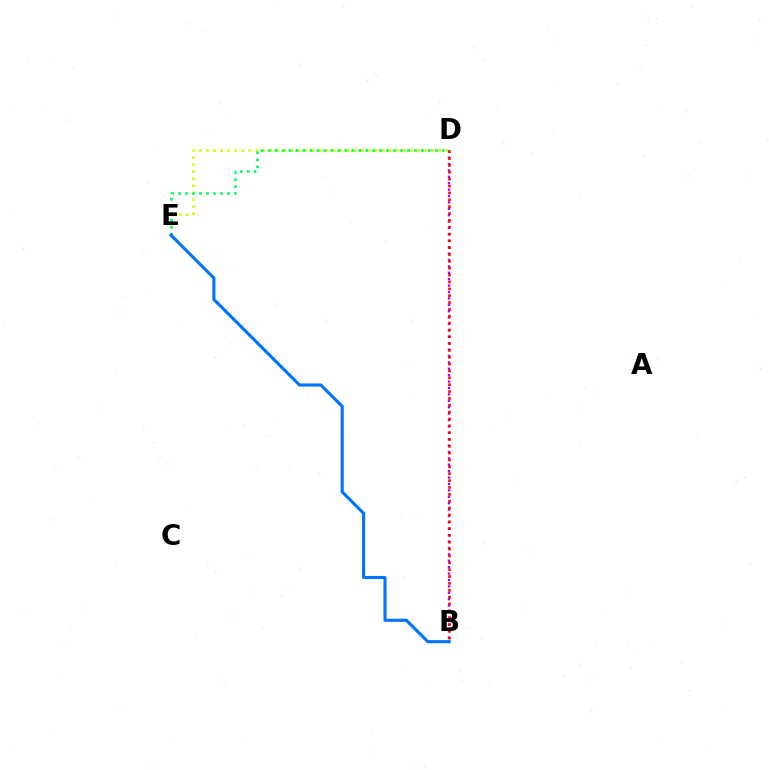{('B', 'D'): [{'color': '#b900ff', 'line_style': 'dotted', 'thickness': 1.74}, {'color': '#ff0000', 'line_style': 'dotted', 'thickness': 1.86}], ('D', 'E'): [{'color': '#d1ff00', 'line_style': 'dotted', 'thickness': 1.91}, {'color': '#00ff5c', 'line_style': 'dotted', 'thickness': 1.89}], ('B', 'E'): [{'color': '#0074ff', 'line_style': 'solid', 'thickness': 2.24}]}